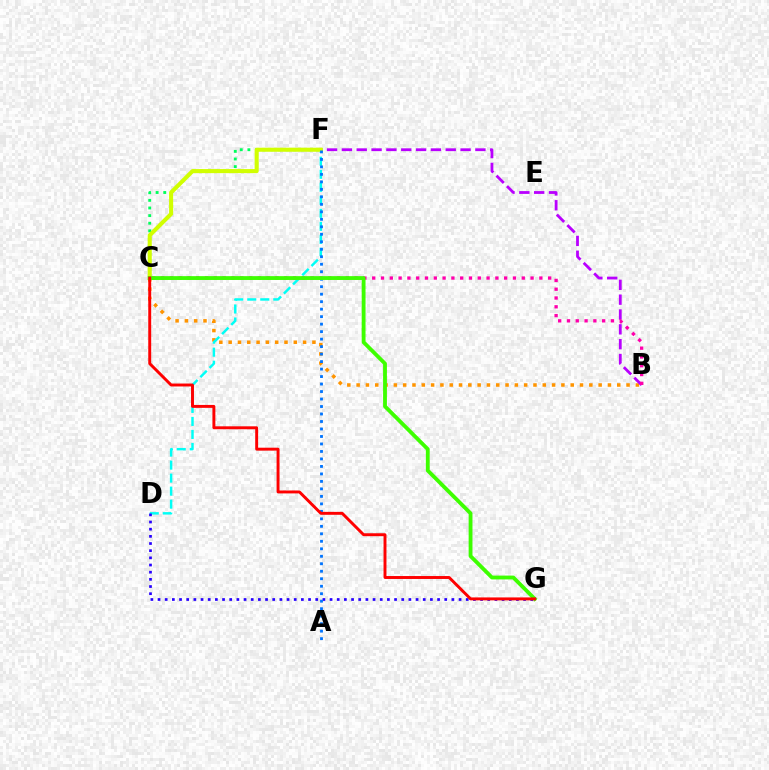{('B', 'C'): [{'color': '#ff9400', 'line_style': 'dotted', 'thickness': 2.53}, {'color': '#ff00ac', 'line_style': 'dotted', 'thickness': 2.39}], ('D', 'F'): [{'color': '#00fff6', 'line_style': 'dashed', 'thickness': 1.77}], ('C', 'F'): [{'color': '#00ff5c', 'line_style': 'dotted', 'thickness': 2.07}, {'color': '#d1ff00', 'line_style': 'solid', 'thickness': 2.93}], ('B', 'F'): [{'color': '#b900ff', 'line_style': 'dashed', 'thickness': 2.02}], ('D', 'G'): [{'color': '#2500ff', 'line_style': 'dotted', 'thickness': 1.95}], ('A', 'F'): [{'color': '#0074ff', 'line_style': 'dotted', 'thickness': 2.03}], ('C', 'G'): [{'color': '#3dff00', 'line_style': 'solid', 'thickness': 2.76}, {'color': '#ff0000', 'line_style': 'solid', 'thickness': 2.11}]}